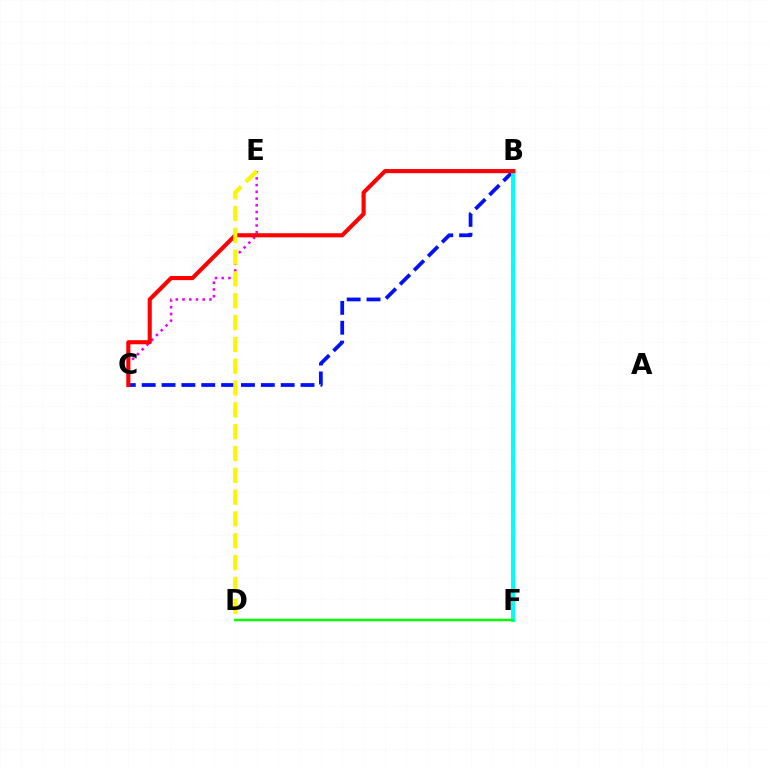{('B', 'C'): [{'color': '#0010ff', 'line_style': 'dashed', 'thickness': 2.7}, {'color': '#ff0000', 'line_style': 'solid', 'thickness': 2.96}], ('B', 'F'): [{'color': '#00fff6', 'line_style': 'solid', 'thickness': 2.92}], ('C', 'E'): [{'color': '#ee00ff', 'line_style': 'dotted', 'thickness': 1.83}], ('D', 'F'): [{'color': '#08ff00', 'line_style': 'solid', 'thickness': 1.75}], ('D', 'E'): [{'color': '#fcf500', 'line_style': 'dashed', 'thickness': 2.96}]}